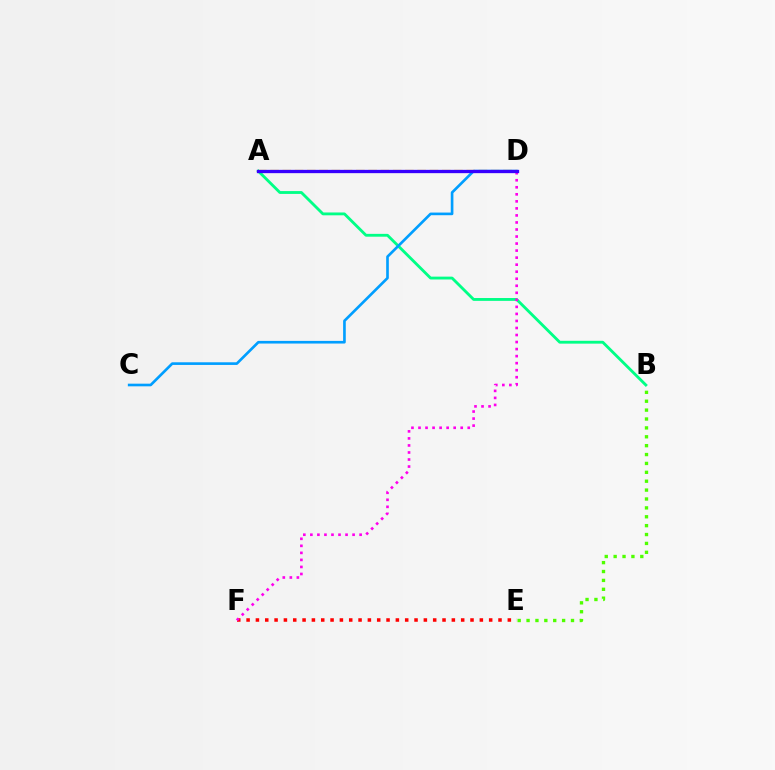{('A', 'D'): [{'color': '#ffd500', 'line_style': 'dashed', 'thickness': 1.67}, {'color': '#3700ff', 'line_style': 'solid', 'thickness': 2.38}], ('A', 'B'): [{'color': '#00ff86', 'line_style': 'solid', 'thickness': 2.04}], ('C', 'D'): [{'color': '#009eff', 'line_style': 'solid', 'thickness': 1.91}], ('E', 'F'): [{'color': '#ff0000', 'line_style': 'dotted', 'thickness': 2.53}], ('D', 'F'): [{'color': '#ff00ed', 'line_style': 'dotted', 'thickness': 1.91}], ('B', 'E'): [{'color': '#4fff00', 'line_style': 'dotted', 'thickness': 2.41}]}